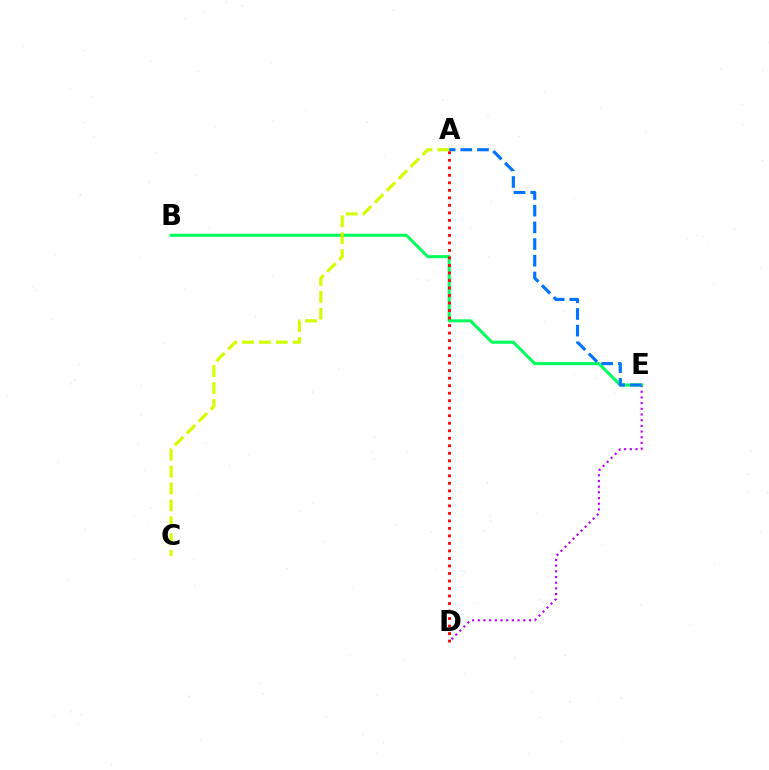{('D', 'E'): [{'color': '#b900ff', 'line_style': 'dotted', 'thickness': 1.55}], ('B', 'E'): [{'color': '#00ff5c', 'line_style': 'solid', 'thickness': 2.19}], ('A', 'E'): [{'color': '#0074ff', 'line_style': 'dashed', 'thickness': 2.27}], ('A', 'C'): [{'color': '#d1ff00', 'line_style': 'dashed', 'thickness': 2.29}], ('A', 'D'): [{'color': '#ff0000', 'line_style': 'dotted', 'thickness': 2.04}]}